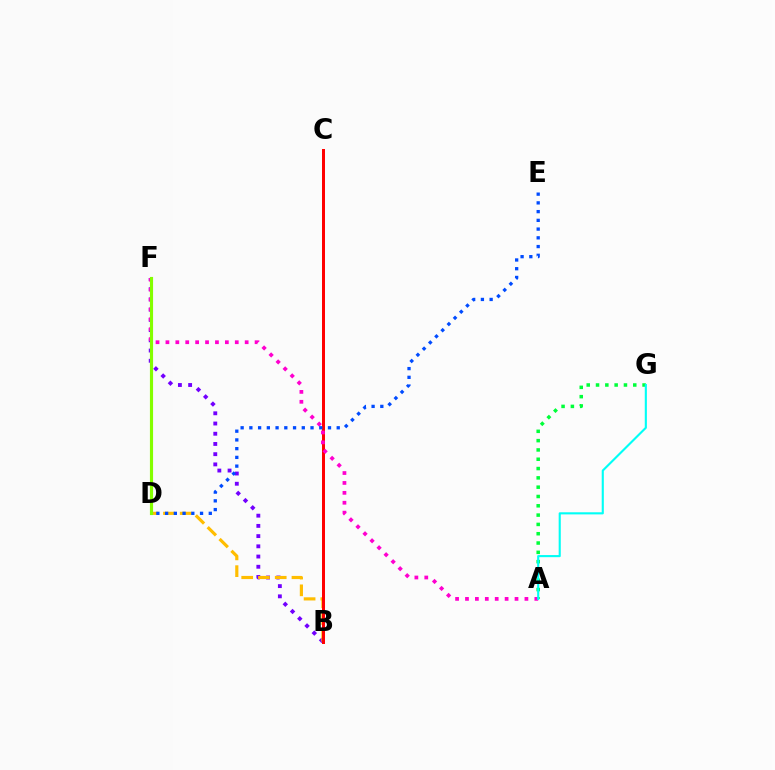{('B', 'F'): [{'color': '#7200ff', 'line_style': 'dotted', 'thickness': 2.78}], ('A', 'G'): [{'color': '#00ff39', 'line_style': 'dotted', 'thickness': 2.53}, {'color': '#00fff6', 'line_style': 'solid', 'thickness': 1.52}], ('B', 'D'): [{'color': '#ffbd00', 'line_style': 'dashed', 'thickness': 2.28}], ('B', 'C'): [{'color': '#ff0000', 'line_style': 'solid', 'thickness': 2.15}], ('A', 'F'): [{'color': '#ff00cf', 'line_style': 'dotted', 'thickness': 2.69}], ('D', 'E'): [{'color': '#004bff', 'line_style': 'dotted', 'thickness': 2.37}], ('D', 'F'): [{'color': '#84ff00', 'line_style': 'solid', 'thickness': 2.26}]}